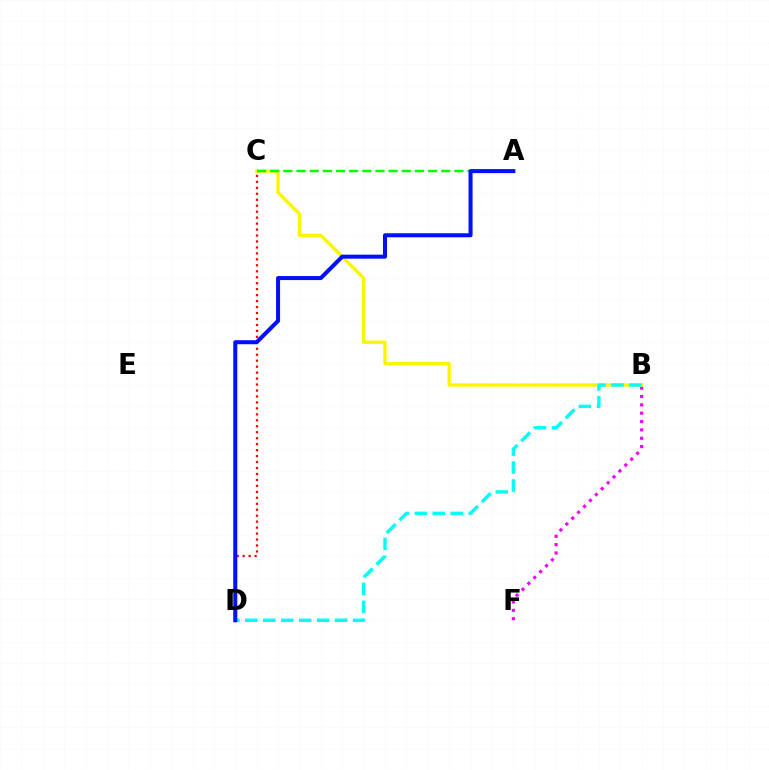{('C', 'D'): [{'color': '#ff0000', 'line_style': 'dotted', 'thickness': 1.62}], ('B', 'F'): [{'color': '#ee00ff', 'line_style': 'dotted', 'thickness': 2.27}], ('B', 'C'): [{'color': '#fcf500', 'line_style': 'solid', 'thickness': 2.39}], ('A', 'C'): [{'color': '#08ff00', 'line_style': 'dashed', 'thickness': 1.79}], ('B', 'D'): [{'color': '#00fff6', 'line_style': 'dashed', 'thickness': 2.44}], ('A', 'D'): [{'color': '#0010ff', 'line_style': 'solid', 'thickness': 2.9}]}